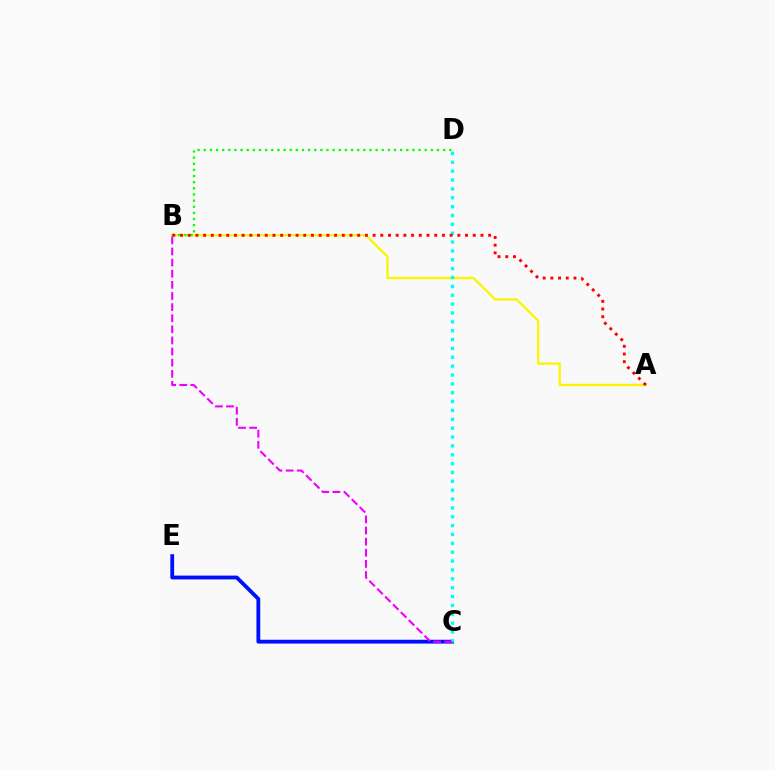{('A', 'B'): [{'color': '#fcf500', 'line_style': 'solid', 'thickness': 1.65}, {'color': '#ff0000', 'line_style': 'dotted', 'thickness': 2.09}], ('C', 'E'): [{'color': '#0010ff', 'line_style': 'solid', 'thickness': 2.75}], ('B', 'D'): [{'color': '#08ff00', 'line_style': 'dotted', 'thickness': 1.67}], ('C', 'D'): [{'color': '#00fff6', 'line_style': 'dotted', 'thickness': 2.41}], ('B', 'C'): [{'color': '#ee00ff', 'line_style': 'dashed', 'thickness': 1.51}]}